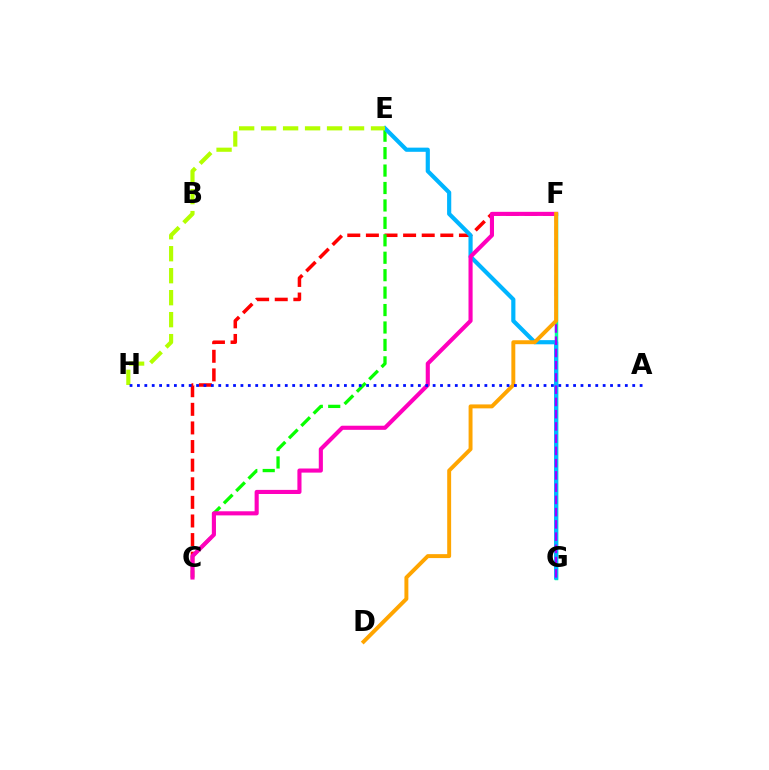{('C', 'F'): [{'color': '#ff0000', 'line_style': 'dashed', 'thickness': 2.53}, {'color': '#ff00bd', 'line_style': 'solid', 'thickness': 2.96}], ('F', 'G'): [{'color': '#00ff9d', 'line_style': 'solid', 'thickness': 2.5}, {'color': '#9b00ff', 'line_style': 'dashed', 'thickness': 1.66}], ('C', 'E'): [{'color': '#08ff00', 'line_style': 'dashed', 'thickness': 2.37}], ('E', 'G'): [{'color': '#00b5ff', 'line_style': 'solid', 'thickness': 3.0}], ('E', 'H'): [{'color': '#b3ff00', 'line_style': 'dashed', 'thickness': 2.99}], ('D', 'F'): [{'color': '#ffa500', 'line_style': 'solid', 'thickness': 2.83}], ('A', 'H'): [{'color': '#0010ff', 'line_style': 'dotted', 'thickness': 2.01}]}